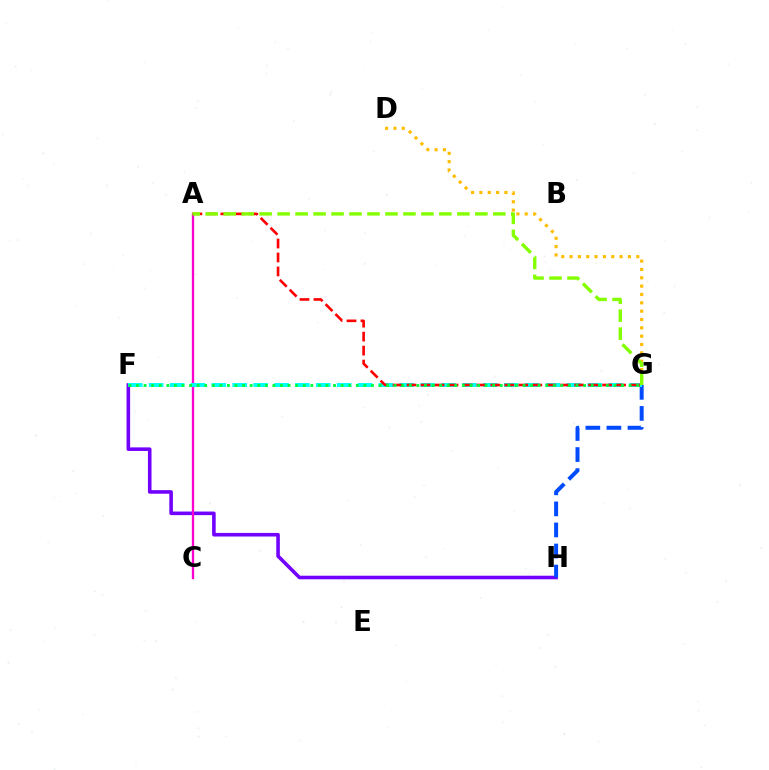{('F', 'H'): [{'color': '#7200ff', 'line_style': 'solid', 'thickness': 2.58}], ('A', 'C'): [{'color': '#ff00cf', 'line_style': 'solid', 'thickness': 1.66}], ('G', 'H'): [{'color': '#004bff', 'line_style': 'dashed', 'thickness': 2.86}], ('F', 'G'): [{'color': '#00fff6', 'line_style': 'dashed', 'thickness': 2.84}, {'color': '#00ff39', 'line_style': 'dotted', 'thickness': 2.06}], ('A', 'G'): [{'color': '#ff0000', 'line_style': 'dashed', 'thickness': 1.9}, {'color': '#84ff00', 'line_style': 'dashed', 'thickness': 2.44}], ('D', 'G'): [{'color': '#ffbd00', 'line_style': 'dotted', 'thickness': 2.27}]}